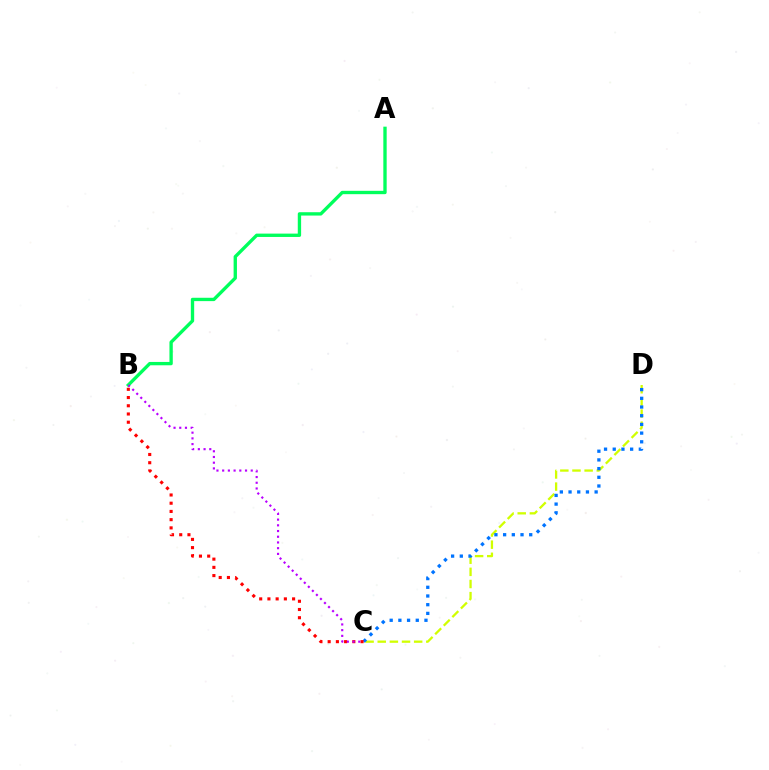{('C', 'D'): [{'color': '#d1ff00', 'line_style': 'dashed', 'thickness': 1.65}, {'color': '#0074ff', 'line_style': 'dotted', 'thickness': 2.36}], ('A', 'B'): [{'color': '#00ff5c', 'line_style': 'solid', 'thickness': 2.41}], ('B', 'C'): [{'color': '#ff0000', 'line_style': 'dotted', 'thickness': 2.23}, {'color': '#b900ff', 'line_style': 'dotted', 'thickness': 1.55}]}